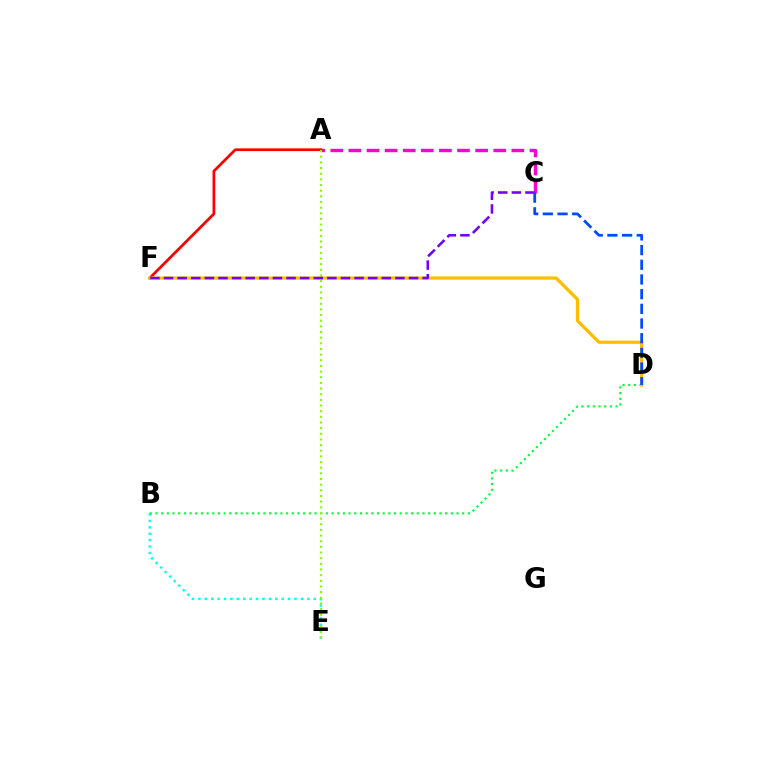{('B', 'E'): [{'color': '#00fff6', 'line_style': 'dotted', 'thickness': 1.74}], ('A', 'C'): [{'color': '#ff00cf', 'line_style': 'dashed', 'thickness': 2.46}], ('B', 'D'): [{'color': '#00ff39', 'line_style': 'dotted', 'thickness': 1.54}], ('A', 'F'): [{'color': '#ff0000', 'line_style': 'solid', 'thickness': 1.96}], ('D', 'F'): [{'color': '#ffbd00', 'line_style': 'solid', 'thickness': 2.33}], ('A', 'E'): [{'color': '#84ff00', 'line_style': 'dotted', 'thickness': 1.54}], ('C', 'F'): [{'color': '#7200ff', 'line_style': 'dashed', 'thickness': 1.85}], ('C', 'D'): [{'color': '#004bff', 'line_style': 'dashed', 'thickness': 2.0}]}